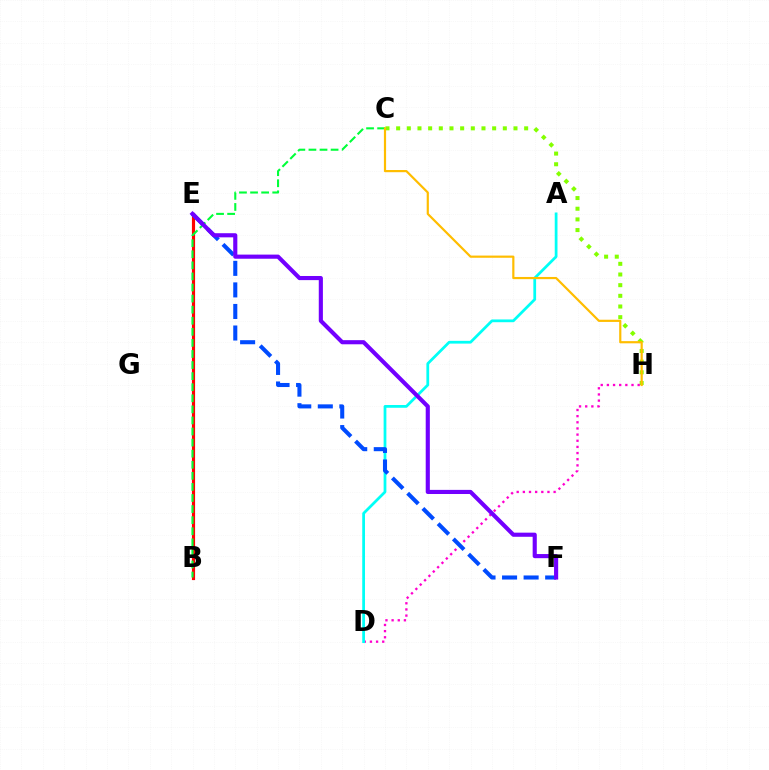{('B', 'E'): [{'color': '#ff0000', 'line_style': 'solid', 'thickness': 2.27}], ('C', 'H'): [{'color': '#84ff00', 'line_style': 'dotted', 'thickness': 2.9}, {'color': '#ffbd00', 'line_style': 'solid', 'thickness': 1.58}], ('B', 'C'): [{'color': '#00ff39', 'line_style': 'dashed', 'thickness': 1.51}], ('D', 'H'): [{'color': '#ff00cf', 'line_style': 'dotted', 'thickness': 1.67}], ('A', 'D'): [{'color': '#00fff6', 'line_style': 'solid', 'thickness': 1.99}], ('E', 'F'): [{'color': '#004bff', 'line_style': 'dashed', 'thickness': 2.93}, {'color': '#7200ff', 'line_style': 'solid', 'thickness': 2.97}]}